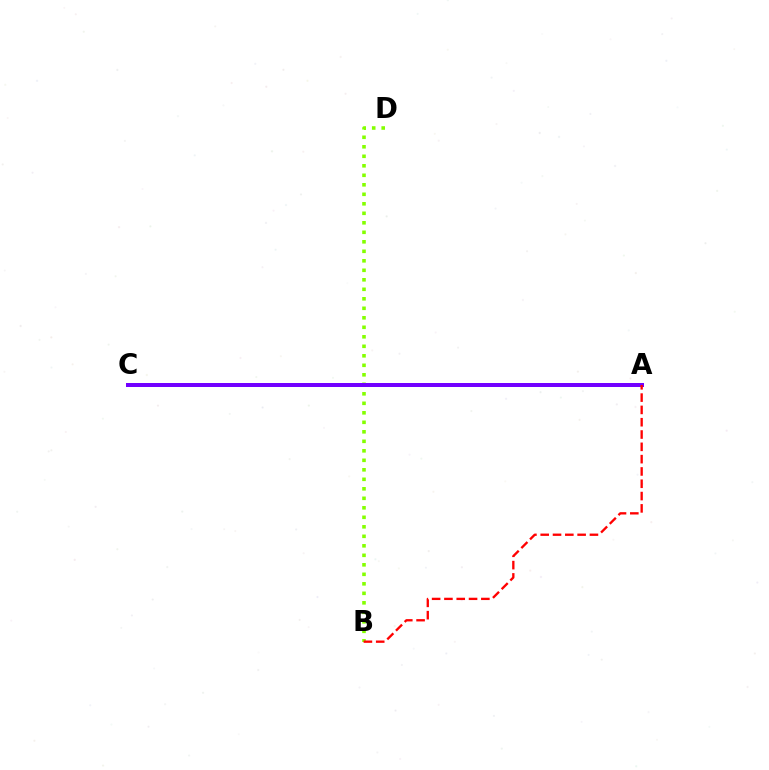{('B', 'D'): [{'color': '#84ff00', 'line_style': 'dotted', 'thickness': 2.58}], ('A', 'C'): [{'color': '#00fff6', 'line_style': 'dotted', 'thickness': 2.14}, {'color': '#7200ff', 'line_style': 'solid', 'thickness': 2.88}], ('A', 'B'): [{'color': '#ff0000', 'line_style': 'dashed', 'thickness': 1.67}]}